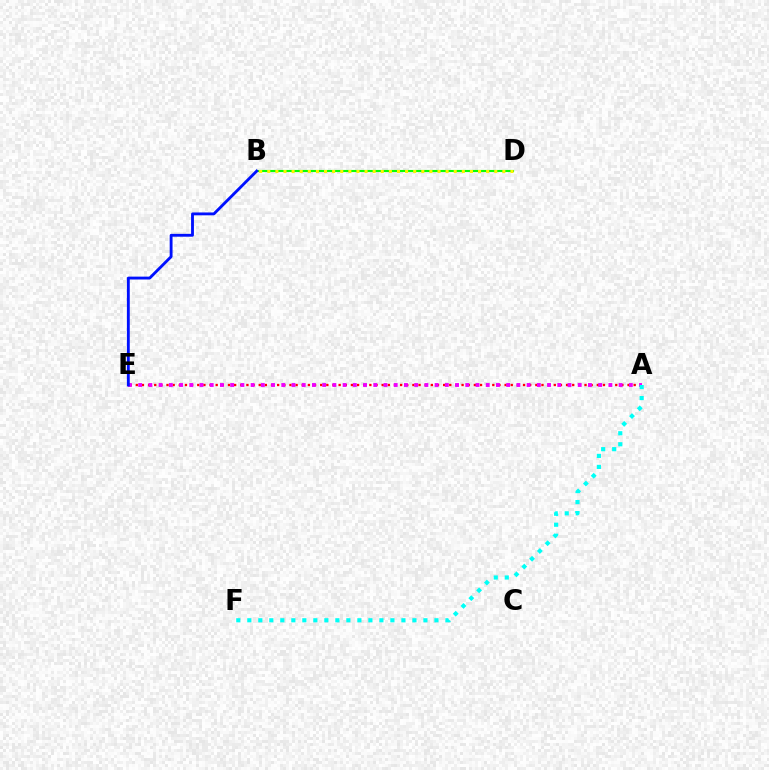{('A', 'E'): [{'color': '#ff0000', 'line_style': 'dotted', 'thickness': 1.67}, {'color': '#ee00ff', 'line_style': 'dotted', 'thickness': 2.78}], ('B', 'D'): [{'color': '#08ff00', 'line_style': 'solid', 'thickness': 1.53}, {'color': '#fcf500', 'line_style': 'dotted', 'thickness': 2.2}], ('B', 'E'): [{'color': '#0010ff', 'line_style': 'solid', 'thickness': 2.06}], ('A', 'F'): [{'color': '#00fff6', 'line_style': 'dotted', 'thickness': 2.99}]}